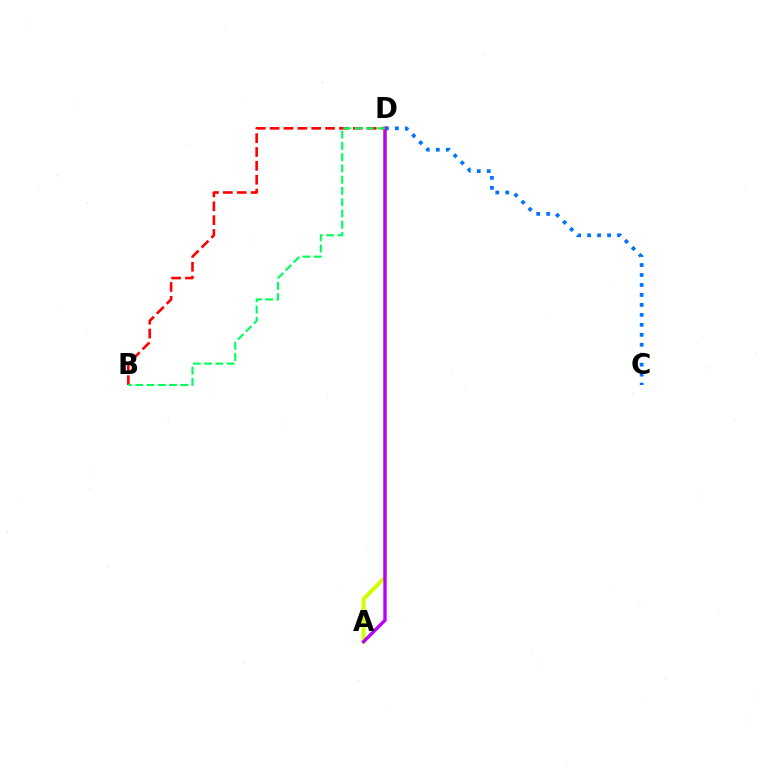{('A', 'D'): [{'color': '#d1ff00', 'line_style': 'solid', 'thickness': 2.87}, {'color': '#b900ff', 'line_style': 'solid', 'thickness': 2.41}], ('C', 'D'): [{'color': '#0074ff', 'line_style': 'dotted', 'thickness': 2.71}], ('B', 'D'): [{'color': '#ff0000', 'line_style': 'dashed', 'thickness': 1.88}, {'color': '#00ff5c', 'line_style': 'dashed', 'thickness': 1.53}]}